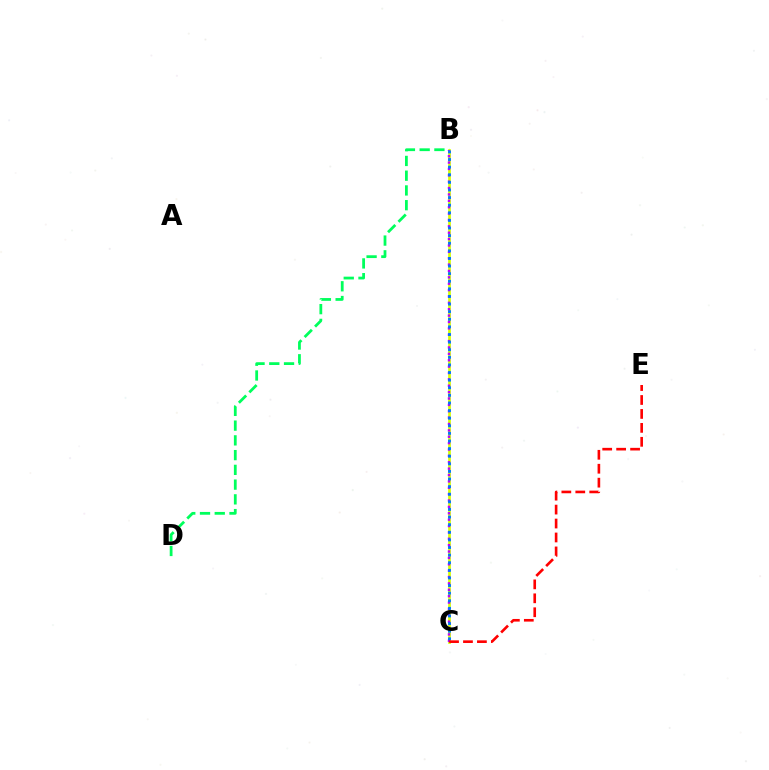{('B', 'C'): [{'color': '#d1ff00', 'line_style': 'solid', 'thickness': 1.95}, {'color': '#b900ff', 'line_style': 'dotted', 'thickness': 1.73}, {'color': '#0074ff', 'line_style': 'dotted', 'thickness': 2.07}], ('C', 'E'): [{'color': '#ff0000', 'line_style': 'dashed', 'thickness': 1.89}], ('B', 'D'): [{'color': '#00ff5c', 'line_style': 'dashed', 'thickness': 2.0}]}